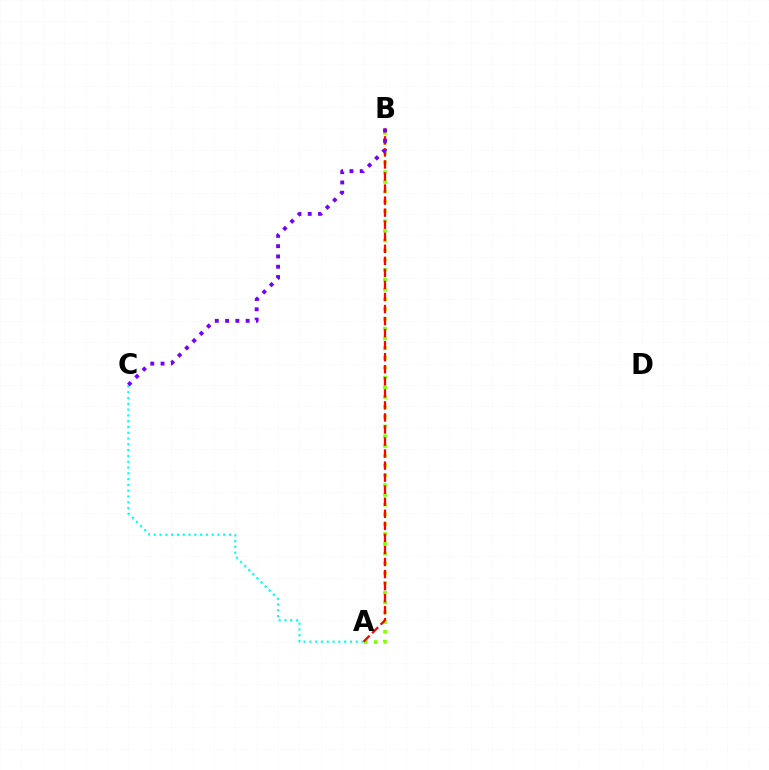{('A', 'C'): [{'color': '#00fff6', 'line_style': 'dotted', 'thickness': 1.57}], ('A', 'B'): [{'color': '#84ff00', 'line_style': 'dotted', 'thickness': 2.66}, {'color': '#ff0000', 'line_style': 'dashed', 'thickness': 1.64}], ('B', 'C'): [{'color': '#7200ff', 'line_style': 'dotted', 'thickness': 2.79}]}